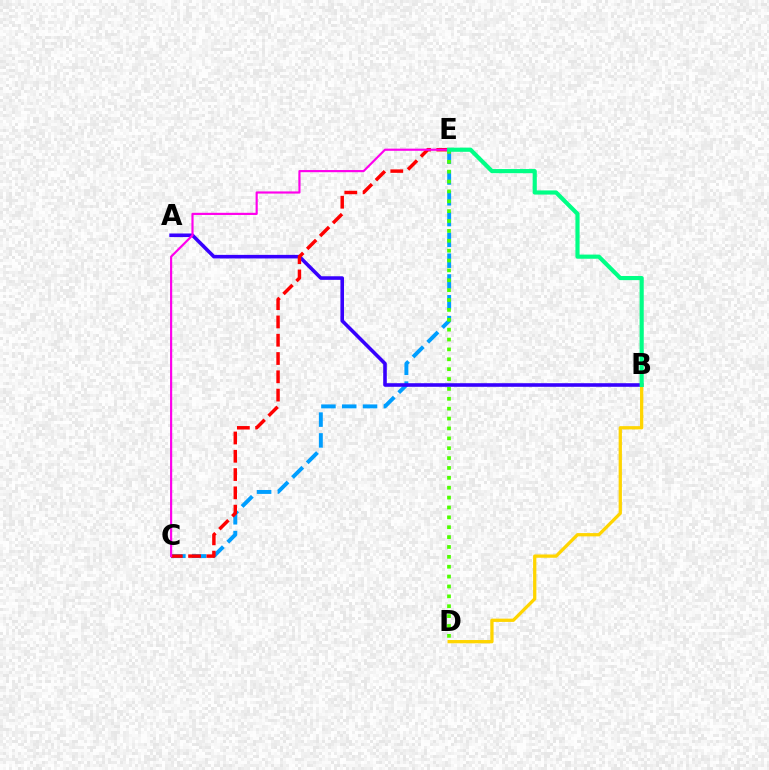{('C', 'E'): [{'color': '#009eff', 'line_style': 'dashed', 'thickness': 2.83}, {'color': '#ff0000', 'line_style': 'dashed', 'thickness': 2.48}, {'color': '#ff00ed', 'line_style': 'solid', 'thickness': 1.56}], ('A', 'B'): [{'color': '#3700ff', 'line_style': 'solid', 'thickness': 2.58}], ('D', 'E'): [{'color': '#4fff00', 'line_style': 'dotted', 'thickness': 2.68}], ('B', 'D'): [{'color': '#ffd500', 'line_style': 'solid', 'thickness': 2.36}], ('B', 'E'): [{'color': '#00ff86', 'line_style': 'solid', 'thickness': 2.99}]}